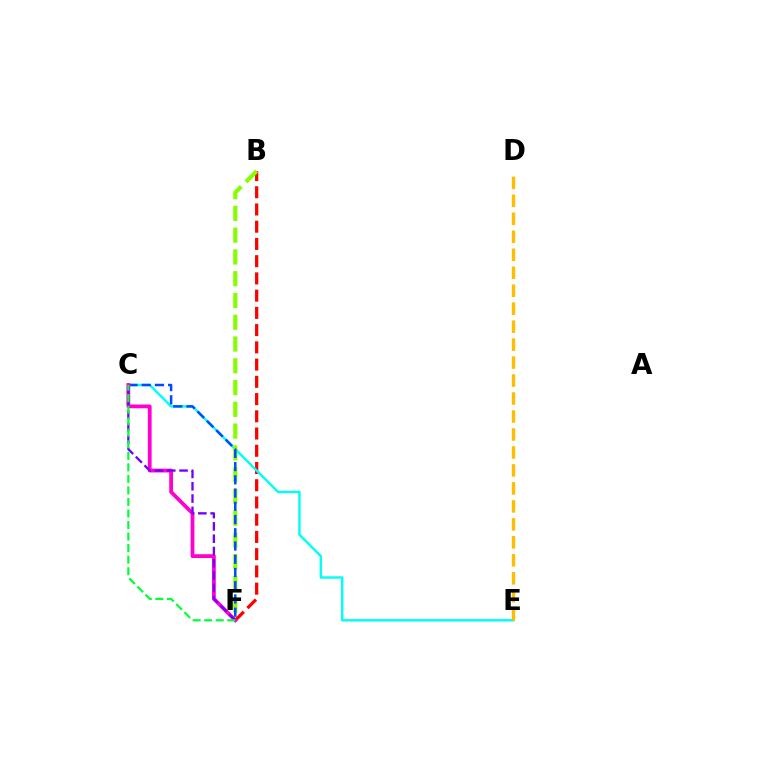{('B', 'F'): [{'color': '#ff0000', 'line_style': 'dashed', 'thickness': 2.34}, {'color': '#84ff00', 'line_style': 'dashed', 'thickness': 2.96}], ('C', 'E'): [{'color': '#00fff6', 'line_style': 'solid', 'thickness': 1.75}], ('C', 'F'): [{'color': '#004bff', 'line_style': 'dashed', 'thickness': 1.8}, {'color': '#ff00cf', 'line_style': 'solid', 'thickness': 2.72}, {'color': '#7200ff', 'line_style': 'dashed', 'thickness': 1.67}, {'color': '#00ff39', 'line_style': 'dashed', 'thickness': 1.57}], ('D', 'E'): [{'color': '#ffbd00', 'line_style': 'dashed', 'thickness': 2.44}]}